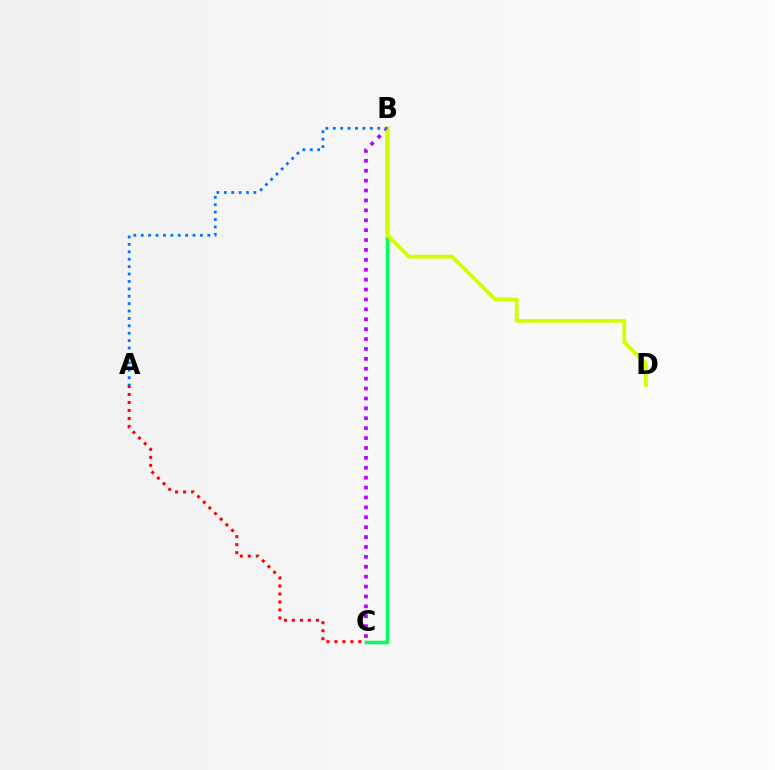{('B', 'C'): [{'color': '#b900ff', 'line_style': 'dotted', 'thickness': 2.69}, {'color': '#00ff5c', 'line_style': 'solid', 'thickness': 2.49}], ('A', 'C'): [{'color': '#ff0000', 'line_style': 'dotted', 'thickness': 2.17}], ('B', 'D'): [{'color': '#d1ff00', 'line_style': 'solid', 'thickness': 2.75}], ('A', 'B'): [{'color': '#0074ff', 'line_style': 'dotted', 'thickness': 2.01}]}